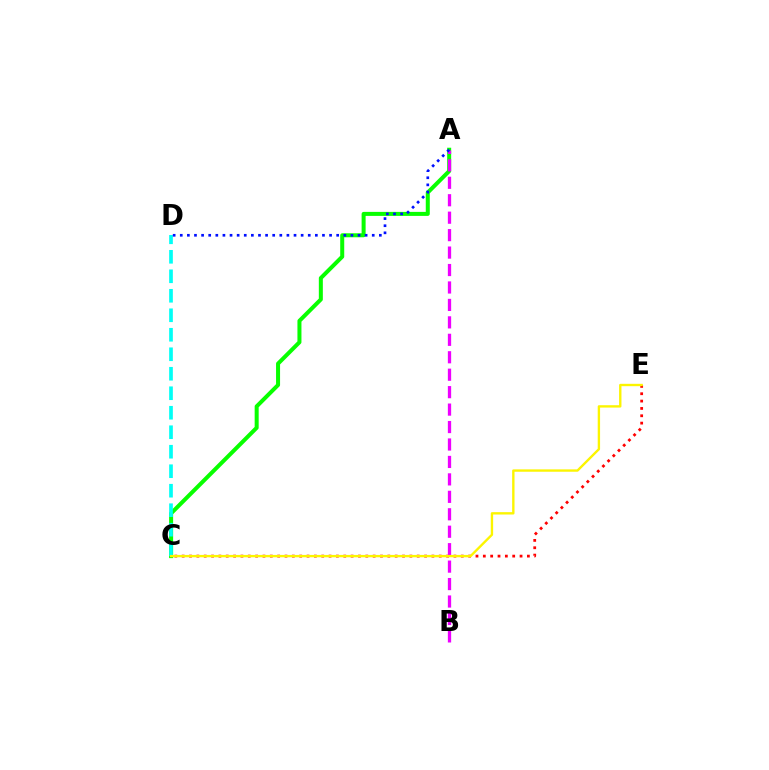{('A', 'C'): [{'color': '#08ff00', 'line_style': 'solid', 'thickness': 2.89}], ('C', 'D'): [{'color': '#00fff6', 'line_style': 'dashed', 'thickness': 2.65}], ('C', 'E'): [{'color': '#ff0000', 'line_style': 'dotted', 'thickness': 2.0}, {'color': '#fcf500', 'line_style': 'solid', 'thickness': 1.7}], ('A', 'B'): [{'color': '#ee00ff', 'line_style': 'dashed', 'thickness': 2.37}], ('A', 'D'): [{'color': '#0010ff', 'line_style': 'dotted', 'thickness': 1.93}]}